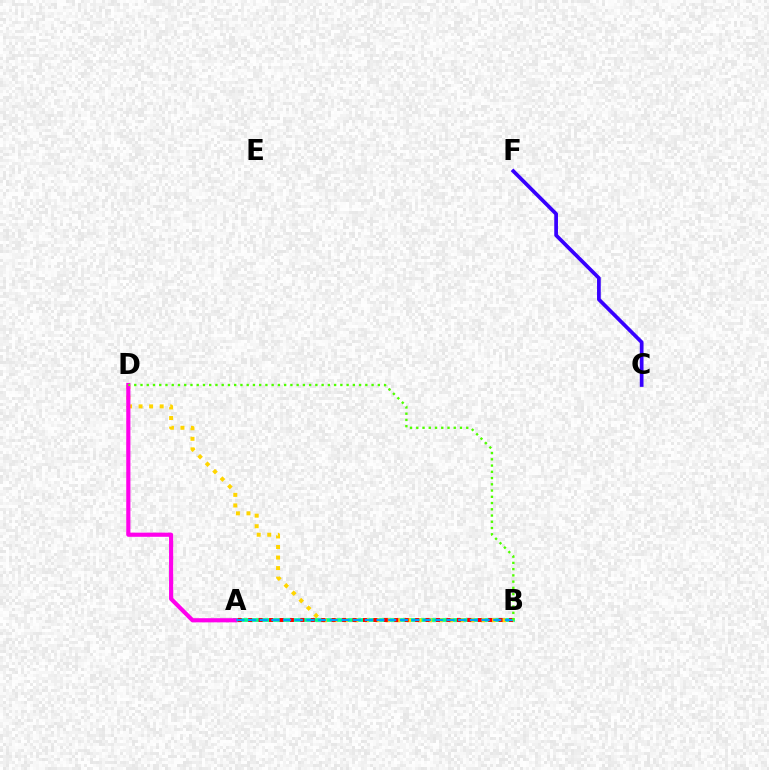{('A', 'B'): [{'color': '#00ff86', 'line_style': 'solid', 'thickness': 2.65}, {'color': '#ff0000', 'line_style': 'dotted', 'thickness': 2.83}, {'color': '#009eff', 'line_style': 'dashed', 'thickness': 1.59}], ('B', 'D'): [{'color': '#ffd500', 'line_style': 'dotted', 'thickness': 2.86}, {'color': '#4fff00', 'line_style': 'dotted', 'thickness': 1.7}], ('A', 'D'): [{'color': '#ff00ed', 'line_style': 'solid', 'thickness': 2.99}], ('C', 'F'): [{'color': '#3700ff', 'line_style': 'solid', 'thickness': 2.68}]}